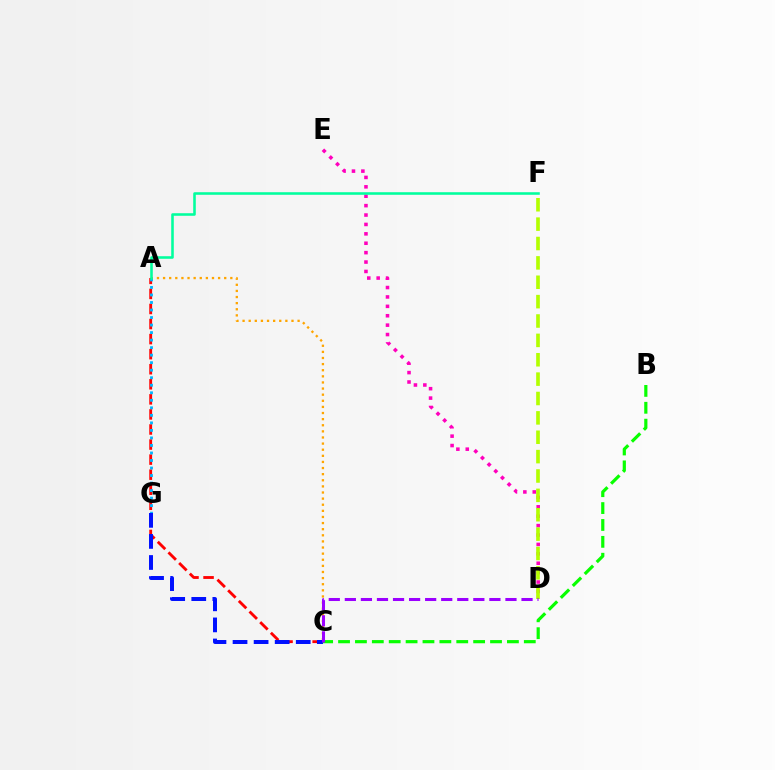{('A', 'C'): [{'color': '#ffa500', 'line_style': 'dotted', 'thickness': 1.66}, {'color': '#ff0000', 'line_style': 'dashed', 'thickness': 2.05}], ('A', 'G'): [{'color': '#00b5ff', 'line_style': 'dotted', 'thickness': 2.04}], ('C', 'G'): [{'color': '#0010ff', 'line_style': 'dashed', 'thickness': 2.86}], ('D', 'E'): [{'color': '#ff00bd', 'line_style': 'dotted', 'thickness': 2.55}], ('B', 'C'): [{'color': '#08ff00', 'line_style': 'dashed', 'thickness': 2.29}], ('D', 'F'): [{'color': '#b3ff00', 'line_style': 'dashed', 'thickness': 2.63}], ('C', 'D'): [{'color': '#9b00ff', 'line_style': 'dashed', 'thickness': 2.18}], ('A', 'F'): [{'color': '#00ff9d', 'line_style': 'solid', 'thickness': 1.84}]}